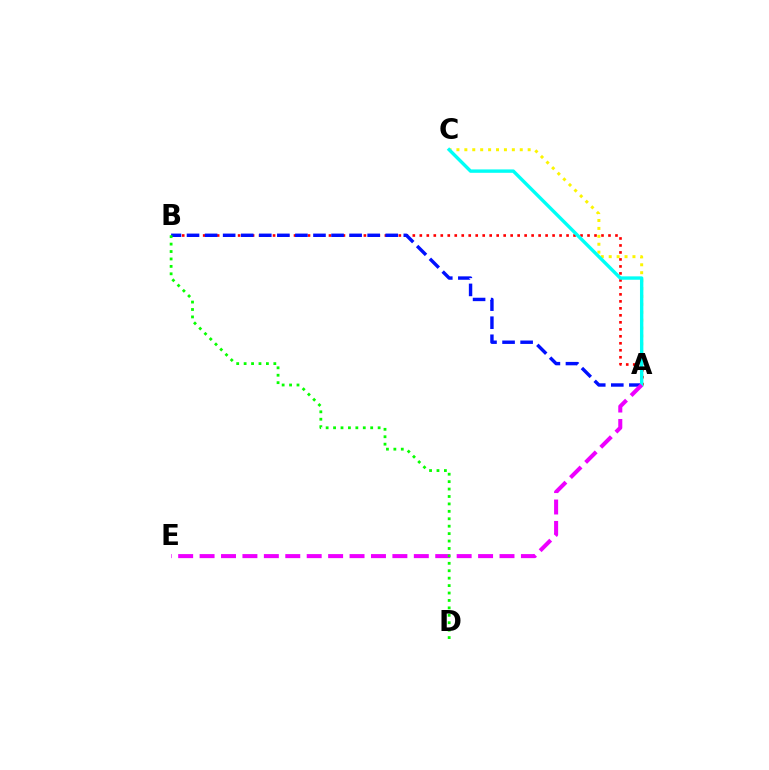{('A', 'C'): [{'color': '#fcf500', 'line_style': 'dotted', 'thickness': 2.15}, {'color': '#00fff6', 'line_style': 'solid', 'thickness': 2.44}], ('A', 'B'): [{'color': '#ff0000', 'line_style': 'dotted', 'thickness': 1.9}, {'color': '#0010ff', 'line_style': 'dashed', 'thickness': 2.45}], ('A', 'E'): [{'color': '#ee00ff', 'line_style': 'dashed', 'thickness': 2.91}], ('B', 'D'): [{'color': '#08ff00', 'line_style': 'dotted', 'thickness': 2.02}]}